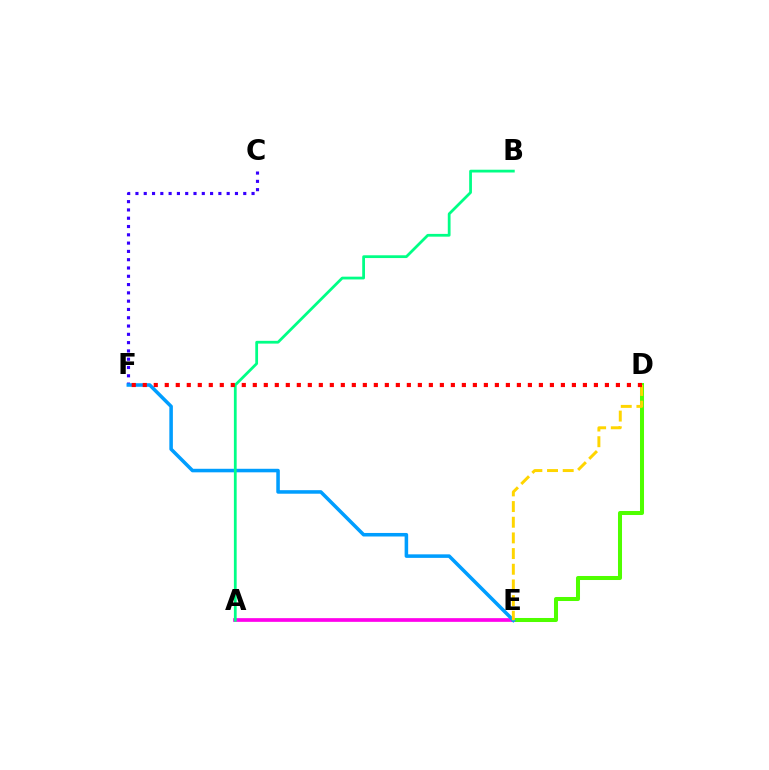{('D', 'E'): [{'color': '#4fff00', 'line_style': 'solid', 'thickness': 2.9}, {'color': '#ffd500', 'line_style': 'dashed', 'thickness': 2.13}], ('A', 'E'): [{'color': '#ff00ed', 'line_style': 'solid', 'thickness': 2.66}], ('C', 'F'): [{'color': '#3700ff', 'line_style': 'dotted', 'thickness': 2.25}], ('E', 'F'): [{'color': '#009eff', 'line_style': 'solid', 'thickness': 2.55}], ('A', 'B'): [{'color': '#00ff86', 'line_style': 'solid', 'thickness': 1.99}], ('D', 'F'): [{'color': '#ff0000', 'line_style': 'dotted', 'thickness': 2.99}]}